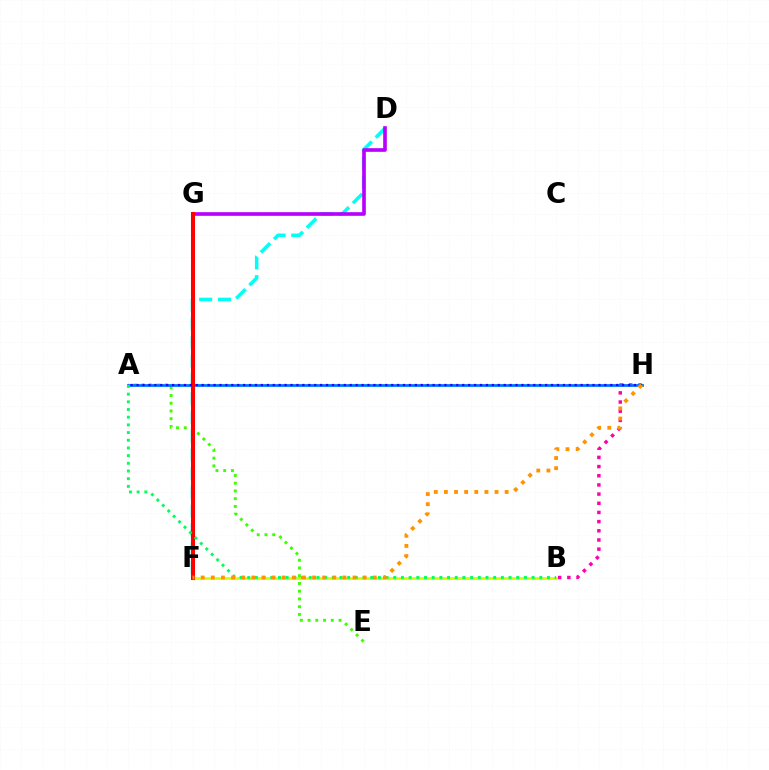{('A', 'E'): [{'color': '#3dff00', 'line_style': 'dotted', 'thickness': 2.1}], ('D', 'F'): [{'color': '#00fff6', 'line_style': 'dashed', 'thickness': 2.55}], ('B', 'H'): [{'color': '#ff00ac', 'line_style': 'dotted', 'thickness': 2.49}], ('B', 'F'): [{'color': '#d1ff00', 'line_style': 'solid', 'thickness': 2.02}], ('D', 'G'): [{'color': '#b900ff', 'line_style': 'solid', 'thickness': 2.62}], ('A', 'H'): [{'color': '#0074ff', 'line_style': 'solid', 'thickness': 2.0}, {'color': '#2500ff', 'line_style': 'dotted', 'thickness': 1.61}], ('F', 'G'): [{'color': '#ff0000', 'line_style': 'solid', 'thickness': 2.92}], ('A', 'B'): [{'color': '#00ff5c', 'line_style': 'dotted', 'thickness': 2.09}], ('F', 'H'): [{'color': '#ff9400', 'line_style': 'dotted', 'thickness': 2.75}]}